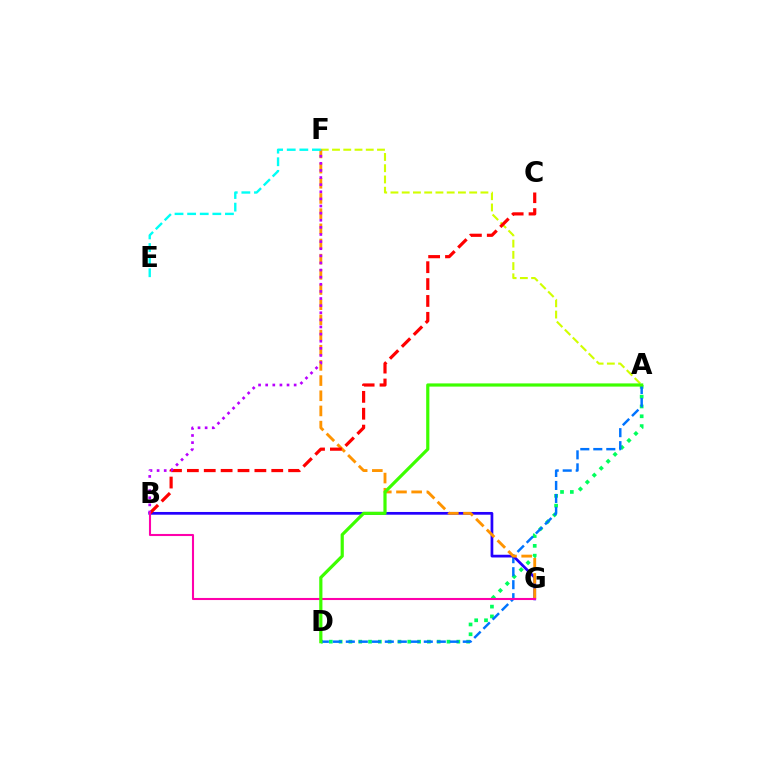{('A', 'D'): [{'color': '#00ff5c', 'line_style': 'dotted', 'thickness': 2.67}, {'color': '#0074ff', 'line_style': 'dashed', 'thickness': 1.77}, {'color': '#3dff00', 'line_style': 'solid', 'thickness': 2.3}], ('B', 'G'): [{'color': '#2500ff', 'line_style': 'solid', 'thickness': 1.96}, {'color': '#ff00ac', 'line_style': 'solid', 'thickness': 1.5}], ('F', 'G'): [{'color': '#ff9400', 'line_style': 'dashed', 'thickness': 2.06}], ('A', 'F'): [{'color': '#d1ff00', 'line_style': 'dashed', 'thickness': 1.53}], ('B', 'C'): [{'color': '#ff0000', 'line_style': 'dashed', 'thickness': 2.29}], ('B', 'F'): [{'color': '#b900ff', 'line_style': 'dotted', 'thickness': 1.93}], ('E', 'F'): [{'color': '#00fff6', 'line_style': 'dashed', 'thickness': 1.71}]}